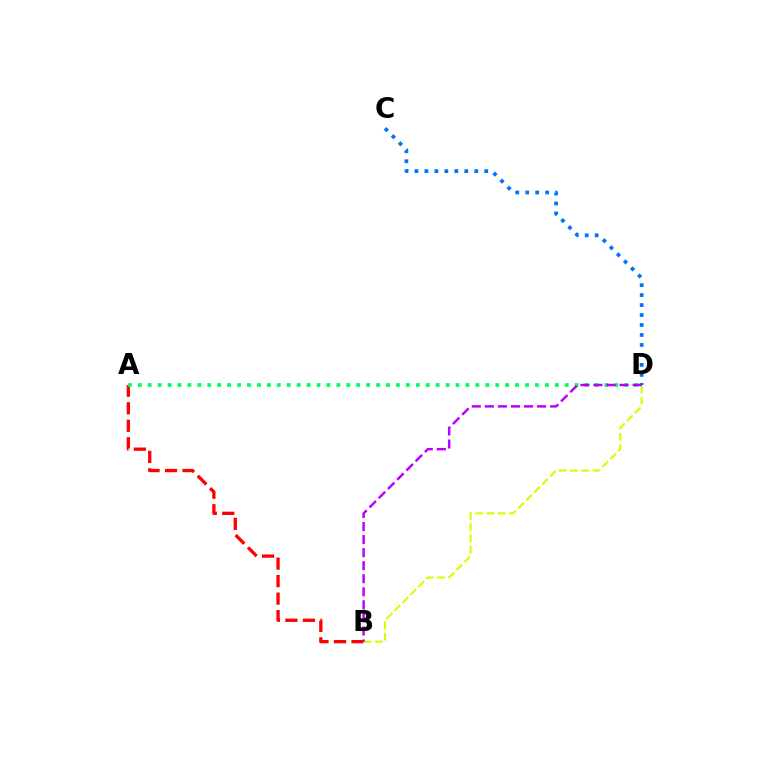{('A', 'B'): [{'color': '#ff0000', 'line_style': 'dashed', 'thickness': 2.38}], ('A', 'D'): [{'color': '#00ff5c', 'line_style': 'dotted', 'thickness': 2.7}], ('C', 'D'): [{'color': '#0074ff', 'line_style': 'dotted', 'thickness': 2.71}], ('B', 'D'): [{'color': '#d1ff00', 'line_style': 'dashed', 'thickness': 1.53}, {'color': '#b900ff', 'line_style': 'dashed', 'thickness': 1.77}]}